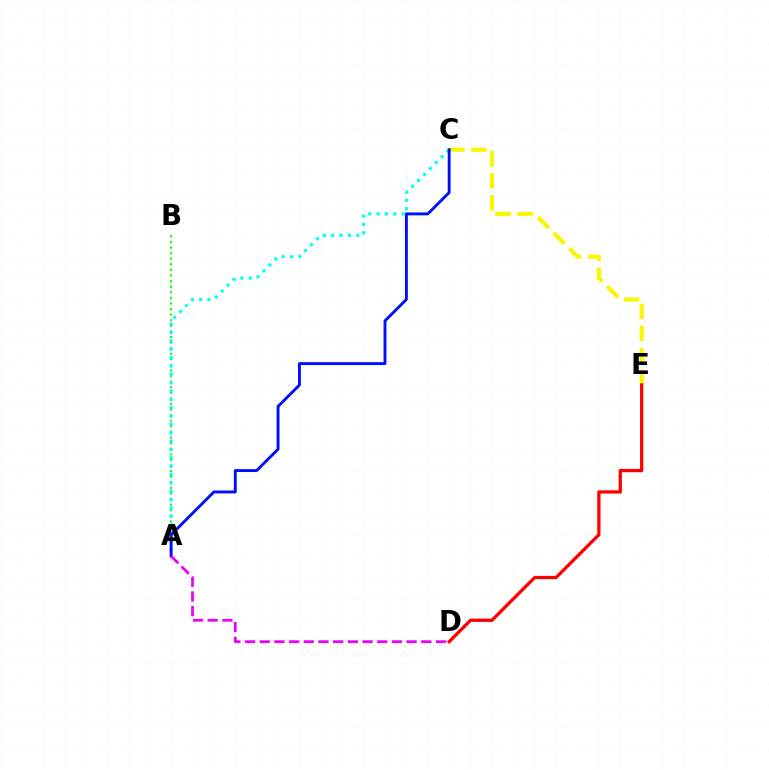{('C', 'E'): [{'color': '#fcf500', 'line_style': 'dashed', 'thickness': 3.0}], ('A', 'B'): [{'color': '#08ff00', 'line_style': 'dotted', 'thickness': 1.52}], ('D', 'E'): [{'color': '#ff0000', 'line_style': 'solid', 'thickness': 2.34}], ('A', 'C'): [{'color': '#00fff6', 'line_style': 'dotted', 'thickness': 2.27}, {'color': '#0010ff', 'line_style': 'solid', 'thickness': 2.1}], ('A', 'D'): [{'color': '#ee00ff', 'line_style': 'dashed', 'thickness': 1.99}]}